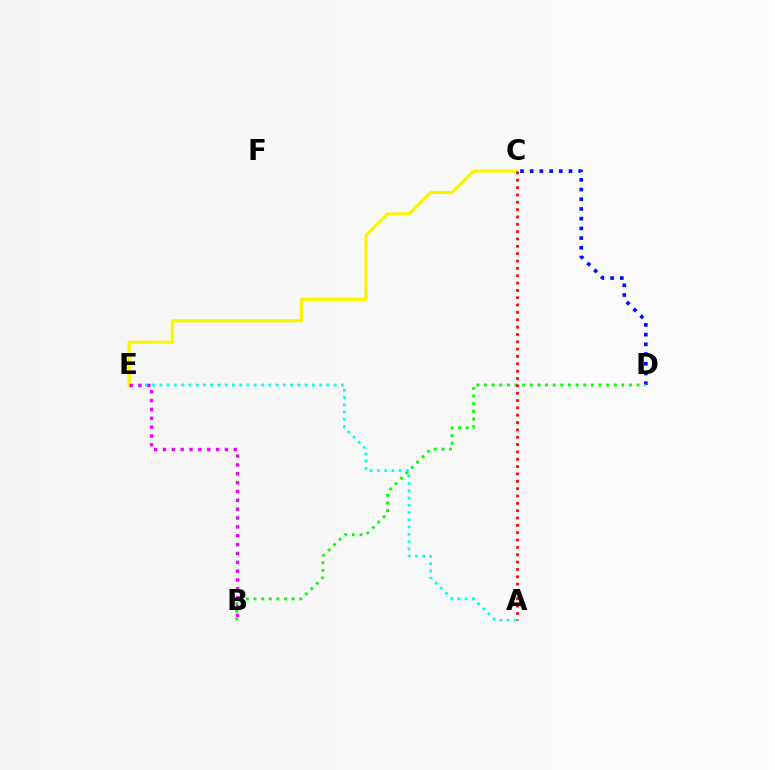{('C', 'D'): [{'color': '#0010ff', 'line_style': 'dotted', 'thickness': 2.64}], ('C', 'E'): [{'color': '#fcf500', 'line_style': 'solid', 'thickness': 2.27}], ('A', 'E'): [{'color': '#00fff6', 'line_style': 'dotted', 'thickness': 1.97}], ('B', 'D'): [{'color': '#08ff00', 'line_style': 'dotted', 'thickness': 2.07}], ('A', 'C'): [{'color': '#ff0000', 'line_style': 'dotted', 'thickness': 2.0}], ('B', 'E'): [{'color': '#ee00ff', 'line_style': 'dotted', 'thickness': 2.4}]}